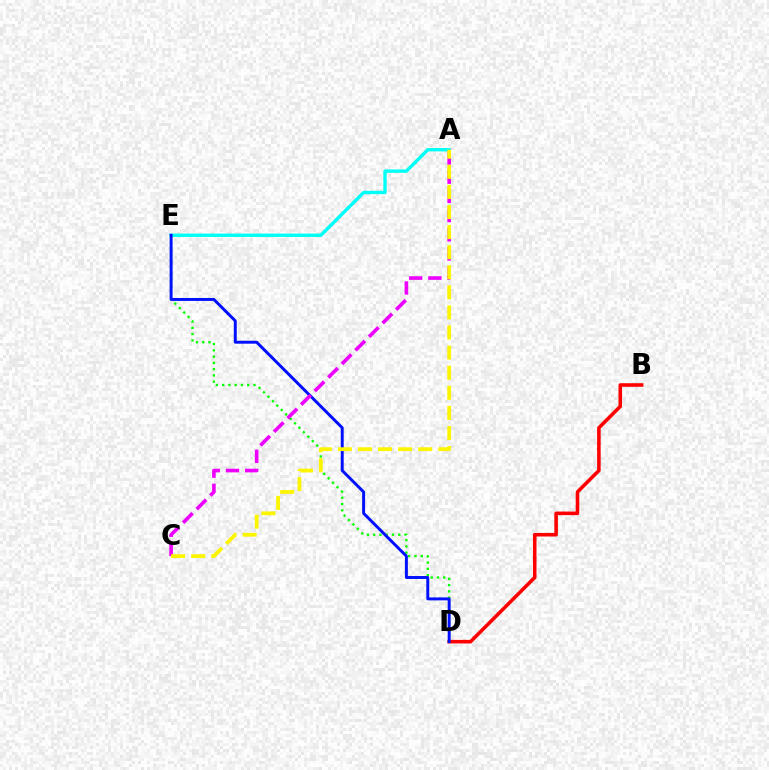{('A', 'E'): [{'color': '#00fff6', 'line_style': 'solid', 'thickness': 2.41}], ('B', 'D'): [{'color': '#ff0000', 'line_style': 'solid', 'thickness': 2.56}], ('D', 'E'): [{'color': '#08ff00', 'line_style': 'dotted', 'thickness': 1.7}, {'color': '#0010ff', 'line_style': 'solid', 'thickness': 2.12}], ('A', 'C'): [{'color': '#ee00ff', 'line_style': 'dashed', 'thickness': 2.61}, {'color': '#fcf500', 'line_style': 'dashed', 'thickness': 2.73}]}